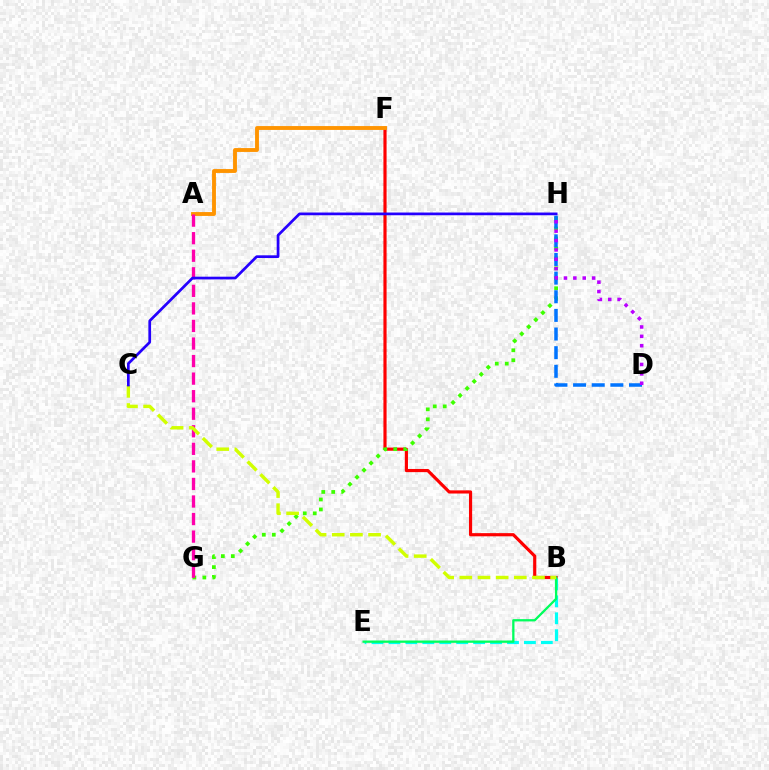{('B', 'F'): [{'color': '#ff0000', 'line_style': 'solid', 'thickness': 2.28}], ('A', 'F'): [{'color': '#ff9400', 'line_style': 'solid', 'thickness': 2.79}], ('G', 'H'): [{'color': '#3dff00', 'line_style': 'dotted', 'thickness': 2.71}], ('B', 'E'): [{'color': '#00fff6', 'line_style': 'dashed', 'thickness': 2.3}, {'color': '#00ff5c', 'line_style': 'solid', 'thickness': 1.65}], ('D', 'H'): [{'color': '#0074ff', 'line_style': 'dashed', 'thickness': 2.53}, {'color': '#b900ff', 'line_style': 'dotted', 'thickness': 2.55}], ('A', 'G'): [{'color': '#ff00ac', 'line_style': 'dashed', 'thickness': 2.38}], ('B', 'C'): [{'color': '#d1ff00', 'line_style': 'dashed', 'thickness': 2.47}], ('C', 'H'): [{'color': '#2500ff', 'line_style': 'solid', 'thickness': 1.96}]}